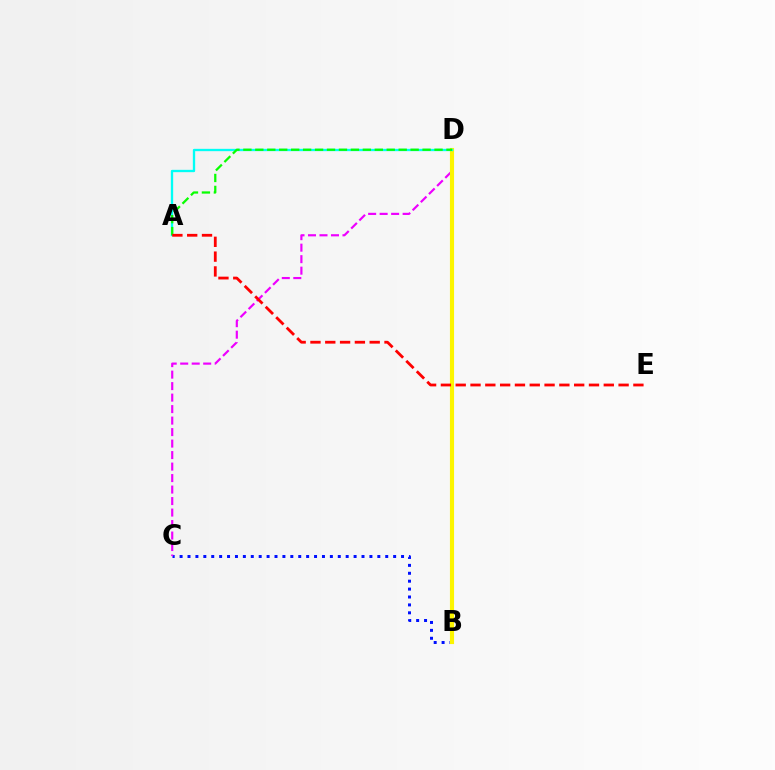{('B', 'C'): [{'color': '#0010ff', 'line_style': 'dotted', 'thickness': 2.15}], ('C', 'D'): [{'color': '#ee00ff', 'line_style': 'dashed', 'thickness': 1.56}], ('B', 'D'): [{'color': '#fcf500', 'line_style': 'solid', 'thickness': 2.97}], ('A', 'D'): [{'color': '#00fff6', 'line_style': 'solid', 'thickness': 1.67}, {'color': '#08ff00', 'line_style': 'dashed', 'thickness': 1.62}], ('A', 'E'): [{'color': '#ff0000', 'line_style': 'dashed', 'thickness': 2.01}]}